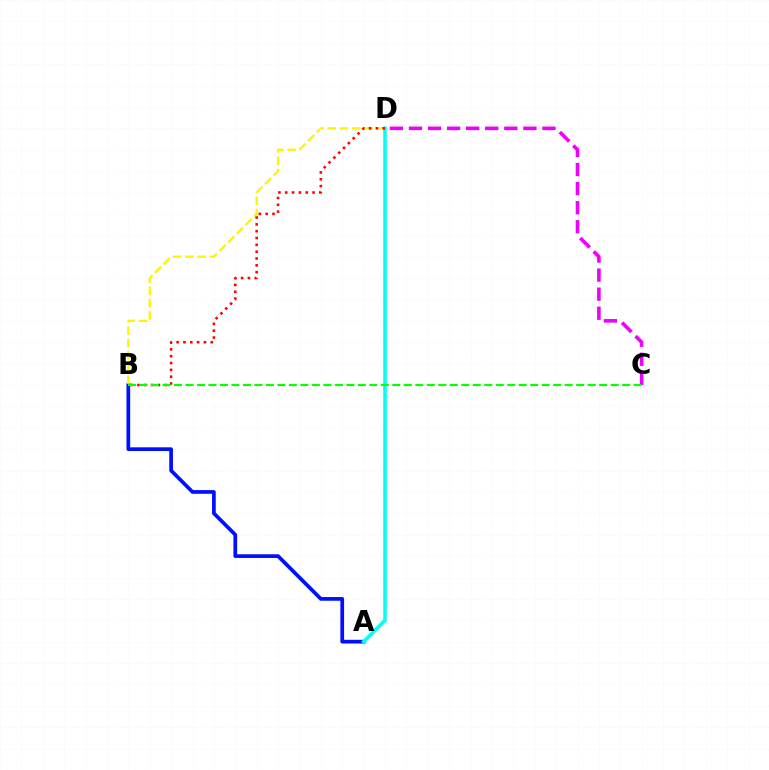{('A', 'B'): [{'color': '#0010ff', 'line_style': 'solid', 'thickness': 2.67}], ('B', 'D'): [{'color': '#fcf500', 'line_style': 'dashed', 'thickness': 1.66}, {'color': '#ff0000', 'line_style': 'dotted', 'thickness': 1.86}], ('A', 'D'): [{'color': '#00fff6', 'line_style': 'solid', 'thickness': 2.53}], ('C', 'D'): [{'color': '#ee00ff', 'line_style': 'dashed', 'thickness': 2.59}], ('B', 'C'): [{'color': '#08ff00', 'line_style': 'dashed', 'thickness': 1.56}]}